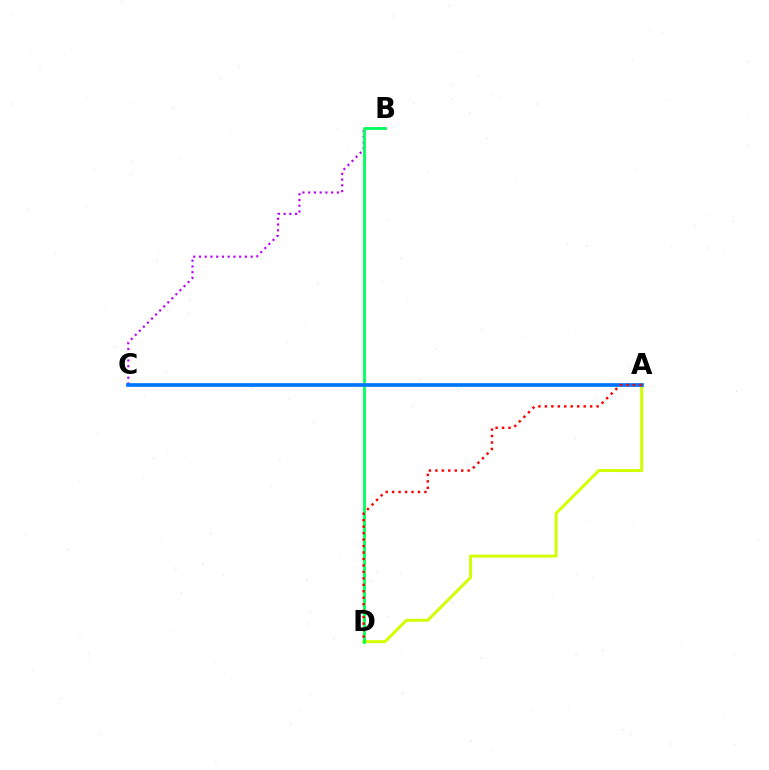{('A', 'D'): [{'color': '#d1ff00', 'line_style': 'solid', 'thickness': 2.14}, {'color': '#ff0000', 'line_style': 'dotted', 'thickness': 1.76}], ('B', 'C'): [{'color': '#b900ff', 'line_style': 'dotted', 'thickness': 1.56}], ('B', 'D'): [{'color': '#00ff5c', 'line_style': 'solid', 'thickness': 2.02}], ('A', 'C'): [{'color': '#0074ff', 'line_style': 'solid', 'thickness': 2.65}]}